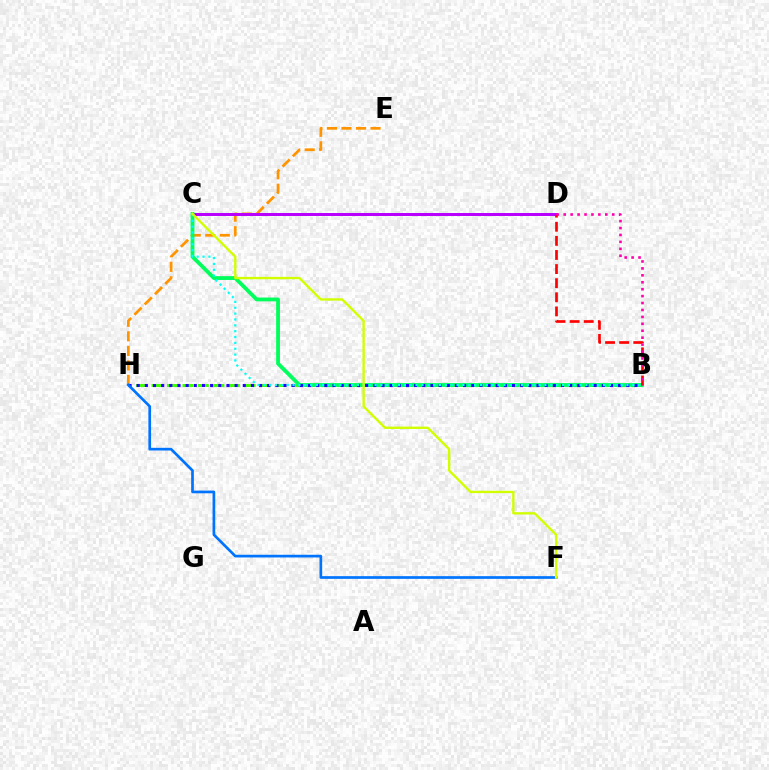{('E', 'H'): [{'color': '#ff9400', 'line_style': 'dashed', 'thickness': 1.98}], ('B', 'H'): [{'color': '#3dff00', 'line_style': 'dashed', 'thickness': 2.1}, {'color': '#2500ff', 'line_style': 'dotted', 'thickness': 2.22}], ('C', 'D'): [{'color': '#b900ff', 'line_style': 'solid', 'thickness': 2.15}], ('B', 'C'): [{'color': '#00ff5c', 'line_style': 'solid', 'thickness': 2.75}, {'color': '#00fff6', 'line_style': 'dotted', 'thickness': 1.59}], ('B', 'D'): [{'color': '#ff0000', 'line_style': 'dashed', 'thickness': 1.92}, {'color': '#ff00ac', 'line_style': 'dotted', 'thickness': 1.88}], ('F', 'H'): [{'color': '#0074ff', 'line_style': 'solid', 'thickness': 1.94}], ('C', 'F'): [{'color': '#d1ff00', 'line_style': 'solid', 'thickness': 1.7}]}